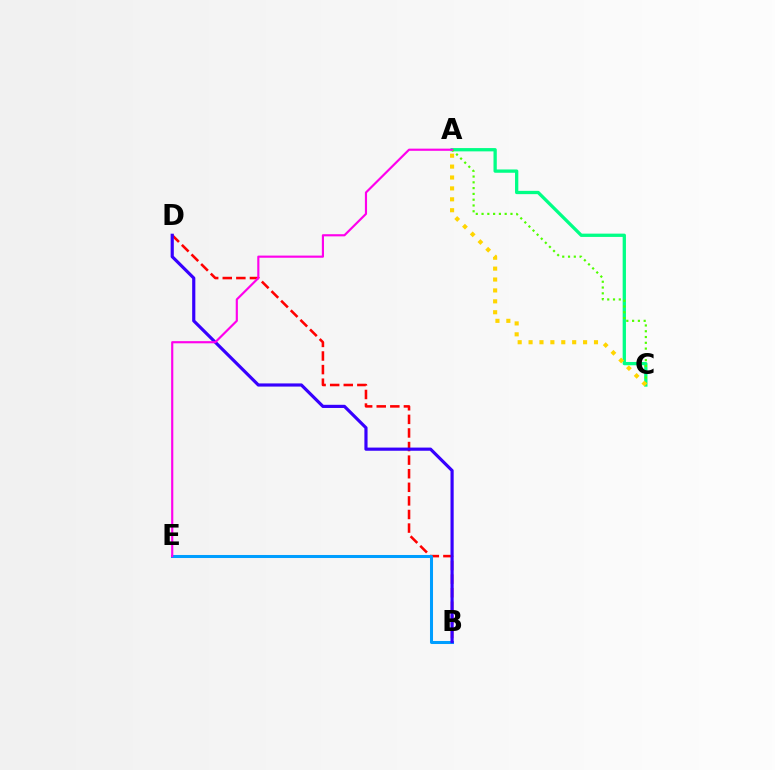{('B', 'D'): [{'color': '#ff0000', 'line_style': 'dashed', 'thickness': 1.85}, {'color': '#3700ff', 'line_style': 'solid', 'thickness': 2.28}], ('A', 'C'): [{'color': '#00ff86', 'line_style': 'solid', 'thickness': 2.37}, {'color': '#4fff00', 'line_style': 'dotted', 'thickness': 1.57}, {'color': '#ffd500', 'line_style': 'dotted', 'thickness': 2.96}], ('B', 'E'): [{'color': '#009eff', 'line_style': 'solid', 'thickness': 2.18}], ('A', 'E'): [{'color': '#ff00ed', 'line_style': 'solid', 'thickness': 1.55}]}